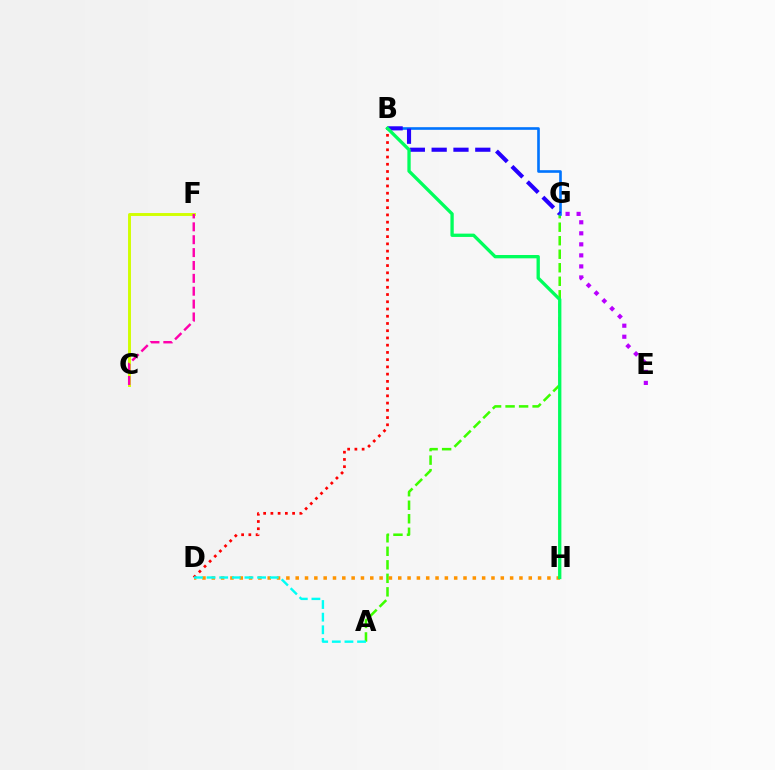{('C', 'F'): [{'color': '#d1ff00', 'line_style': 'solid', 'thickness': 2.1}, {'color': '#ff00ac', 'line_style': 'dashed', 'thickness': 1.75}], ('A', 'G'): [{'color': '#3dff00', 'line_style': 'dashed', 'thickness': 1.84}], ('D', 'H'): [{'color': '#ff9400', 'line_style': 'dotted', 'thickness': 2.53}], ('B', 'G'): [{'color': '#0074ff', 'line_style': 'solid', 'thickness': 1.9}, {'color': '#2500ff', 'line_style': 'dashed', 'thickness': 2.96}], ('B', 'D'): [{'color': '#ff0000', 'line_style': 'dotted', 'thickness': 1.97}], ('A', 'D'): [{'color': '#00fff6', 'line_style': 'dashed', 'thickness': 1.72}], ('E', 'G'): [{'color': '#b900ff', 'line_style': 'dotted', 'thickness': 3.0}], ('B', 'H'): [{'color': '#00ff5c', 'line_style': 'solid', 'thickness': 2.38}]}